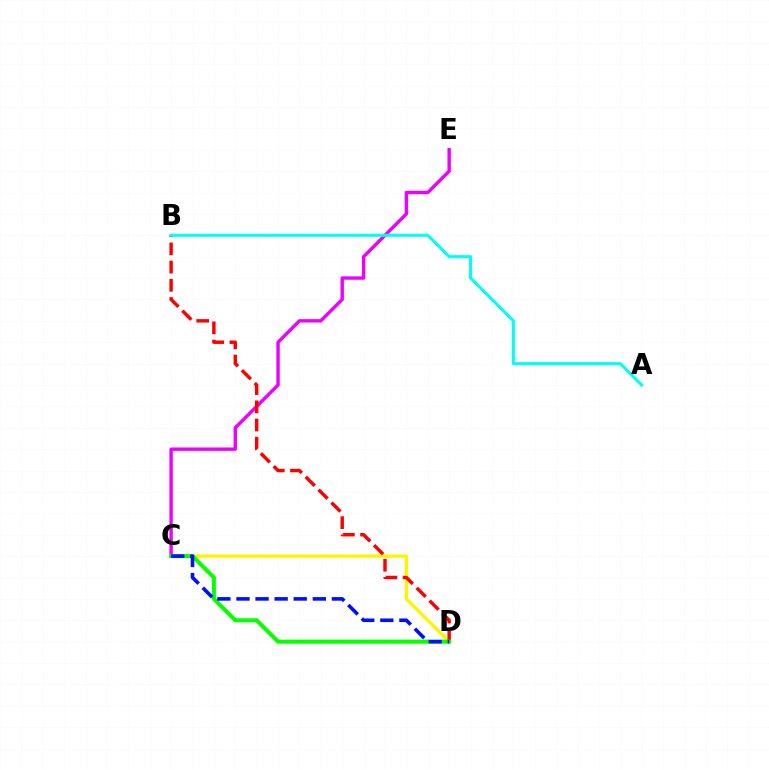{('C', 'D'): [{'color': '#fcf500', 'line_style': 'solid', 'thickness': 2.37}, {'color': '#08ff00', 'line_style': 'solid', 'thickness': 2.9}, {'color': '#0010ff', 'line_style': 'dashed', 'thickness': 2.59}], ('C', 'E'): [{'color': '#ee00ff', 'line_style': 'solid', 'thickness': 2.44}], ('B', 'D'): [{'color': '#ff0000', 'line_style': 'dashed', 'thickness': 2.47}], ('A', 'B'): [{'color': '#00fff6', 'line_style': 'solid', 'thickness': 2.2}]}